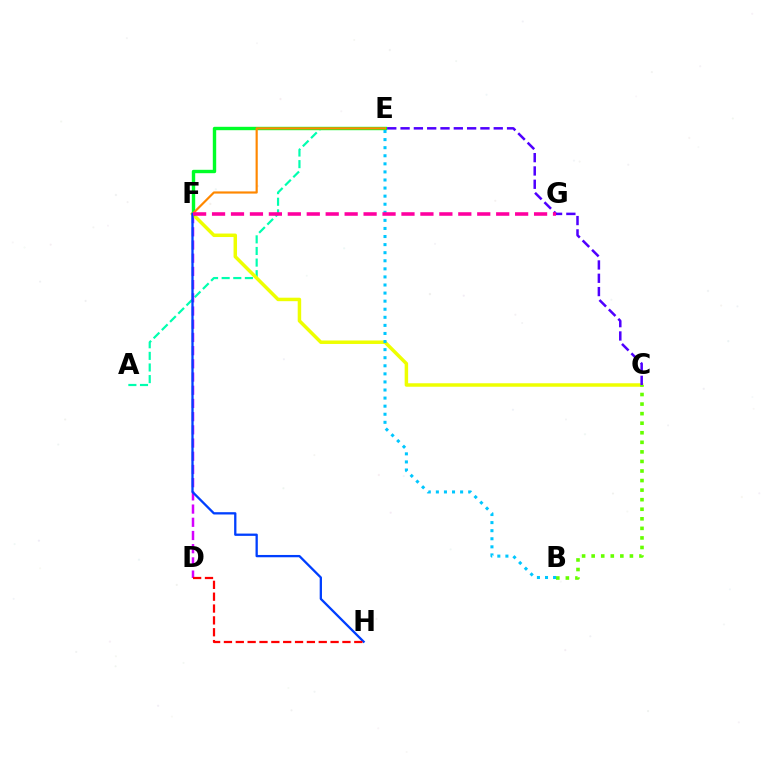{('A', 'E'): [{'color': '#00ffaf', 'line_style': 'dashed', 'thickness': 1.58}], ('D', 'F'): [{'color': '#d600ff', 'line_style': 'dashed', 'thickness': 1.79}], ('C', 'F'): [{'color': '#eeff00', 'line_style': 'solid', 'thickness': 2.51}], ('E', 'F'): [{'color': '#00ff27', 'line_style': 'solid', 'thickness': 2.44}, {'color': '#ff8800', 'line_style': 'solid', 'thickness': 1.57}], ('B', 'C'): [{'color': '#66ff00', 'line_style': 'dotted', 'thickness': 2.6}], ('B', 'E'): [{'color': '#00c7ff', 'line_style': 'dotted', 'thickness': 2.19}], ('C', 'E'): [{'color': '#4f00ff', 'line_style': 'dashed', 'thickness': 1.81}], ('F', 'H'): [{'color': '#003fff', 'line_style': 'solid', 'thickness': 1.65}], ('F', 'G'): [{'color': '#ff00a0', 'line_style': 'dashed', 'thickness': 2.57}], ('D', 'H'): [{'color': '#ff0000', 'line_style': 'dashed', 'thickness': 1.61}]}